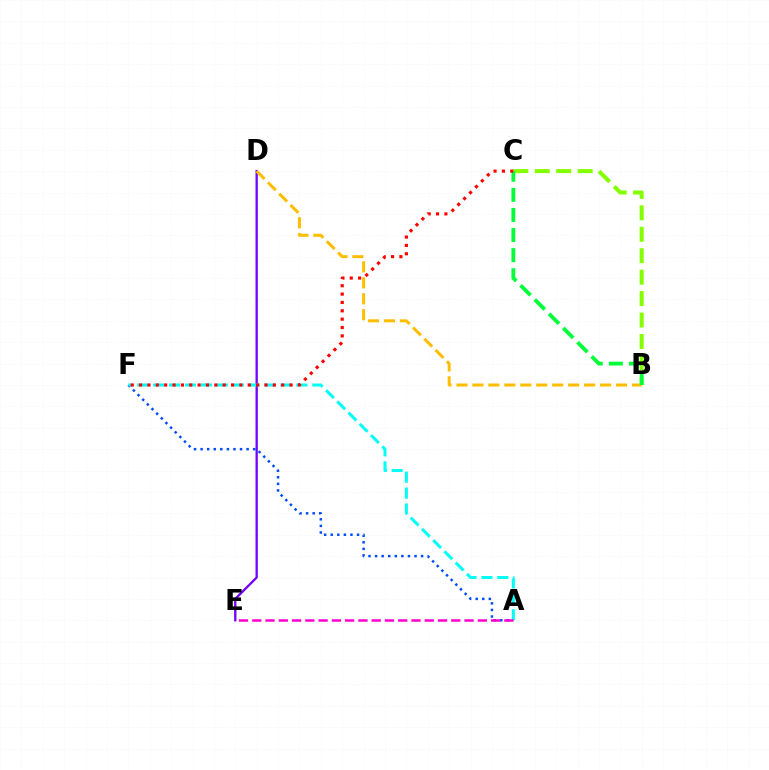{('D', 'E'): [{'color': '#7200ff', 'line_style': 'solid', 'thickness': 1.66}], ('A', 'F'): [{'color': '#004bff', 'line_style': 'dotted', 'thickness': 1.79}, {'color': '#00fff6', 'line_style': 'dashed', 'thickness': 2.16}], ('B', 'D'): [{'color': '#ffbd00', 'line_style': 'dashed', 'thickness': 2.17}], ('B', 'C'): [{'color': '#84ff00', 'line_style': 'dashed', 'thickness': 2.91}, {'color': '#00ff39', 'line_style': 'dashed', 'thickness': 2.73}], ('C', 'F'): [{'color': '#ff0000', 'line_style': 'dotted', 'thickness': 2.27}], ('A', 'E'): [{'color': '#ff00cf', 'line_style': 'dashed', 'thickness': 1.8}]}